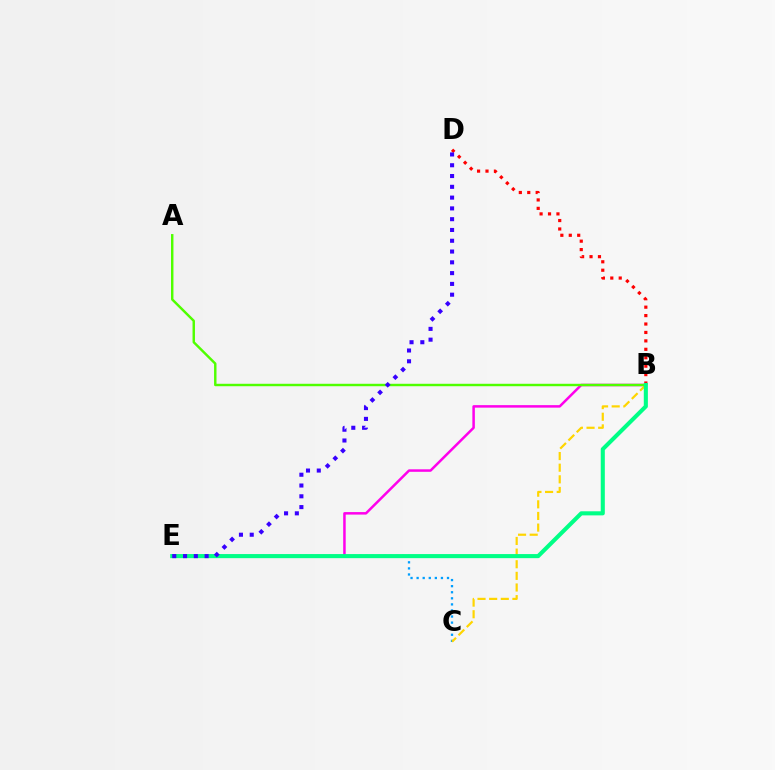{('B', 'D'): [{'color': '#ff0000', 'line_style': 'dotted', 'thickness': 2.29}], ('B', 'E'): [{'color': '#ff00ed', 'line_style': 'solid', 'thickness': 1.8}, {'color': '#00ff86', 'line_style': 'solid', 'thickness': 2.94}], ('C', 'E'): [{'color': '#009eff', 'line_style': 'dotted', 'thickness': 1.65}], ('B', 'C'): [{'color': '#ffd500', 'line_style': 'dashed', 'thickness': 1.58}], ('A', 'B'): [{'color': '#4fff00', 'line_style': 'solid', 'thickness': 1.75}], ('D', 'E'): [{'color': '#3700ff', 'line_style': 'dotted', 'thickness': 2.93}]}